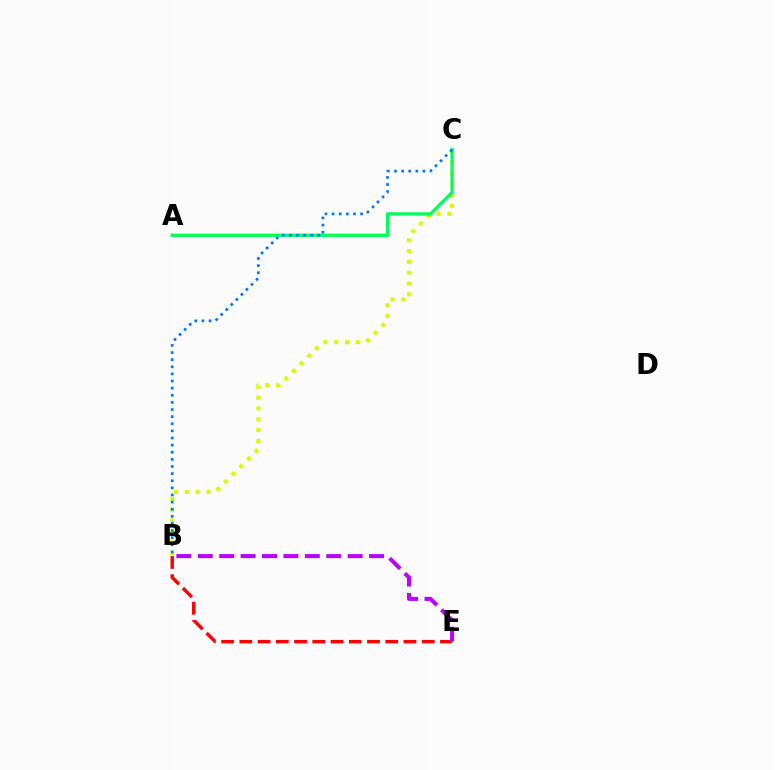{('B', 'C'): [{'color': '#d1ff00', 'line_style': 'dotted', 'thickness': 2.94}, {'color': '#0074ff', 'line_style': 'dotted', 'thickness': 1.93}], ('A', 'C'): [{'color': '#00ff5c', 'line_style': 'solid', 'thickness': 2.34}], ('B', 'E'): [{'color': '#ff0000', 'line_style': 'dashed', 'thickness': 2.48}, {'color': '#b900ff', 'line_style': 'dashed', 'thickness': 2.91}]}